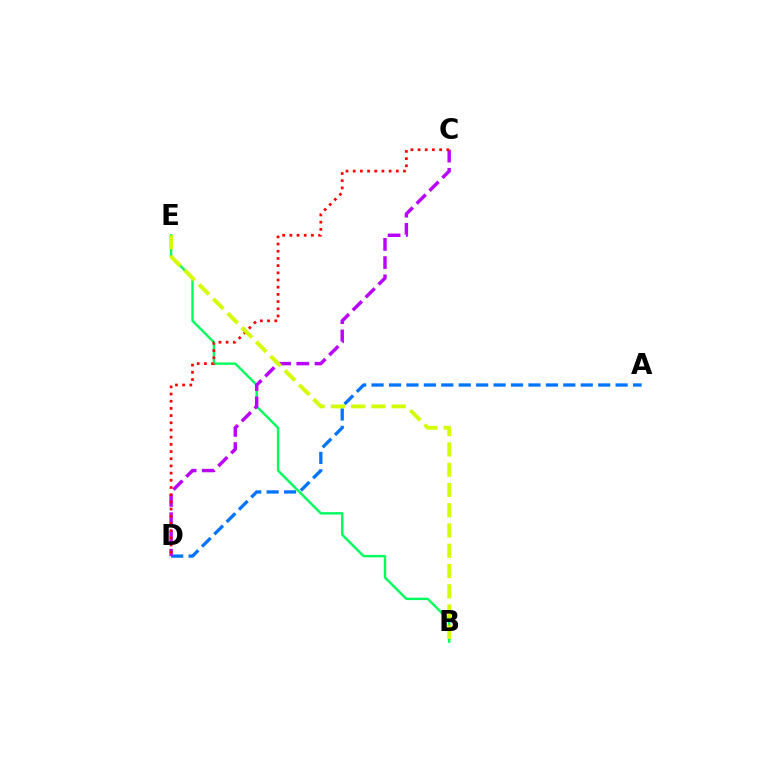{('B', 'E'): [{'color': '#00ff5c', 'line_style': 'solid', 'thickness': 1.72}, {'color': '#d1ff00', 'line_style': 'dashed', 'thickness': 2.75}], ('A', 'D'): [{'color': '#0074ff', 'line_style': 'dashed', 'thickness': 2.37}], ('C', 'D'): [{'color': '#b900ff', 'line_style': 'dashed', 'thickness': 2.47}, {'color': '#ff0000', 'line_style': 'dotted', 'thickness': 1.95}]}